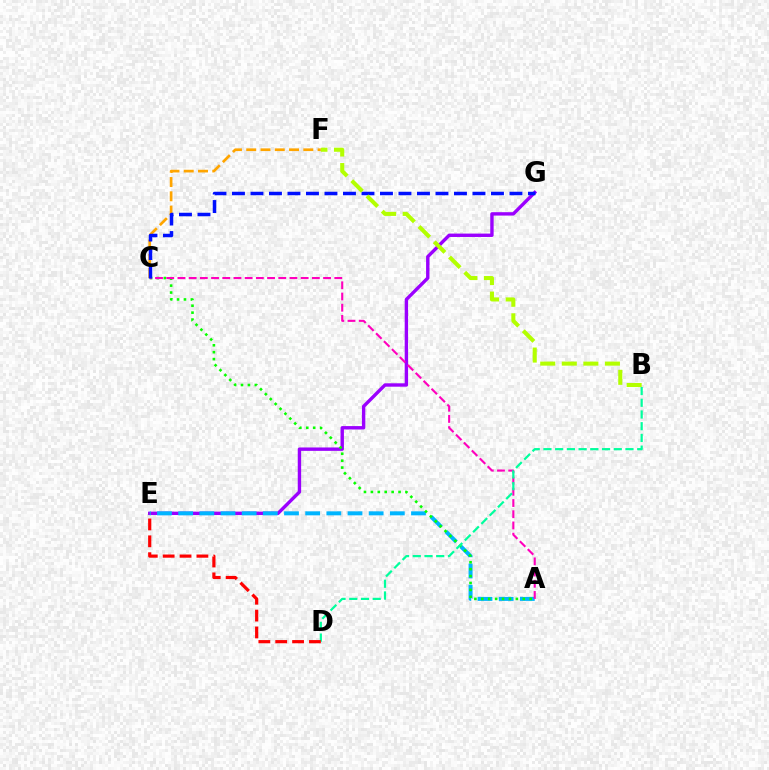{('C', 'F'): [{'color': '#ffa500', 'line_style': 'dashed', 'thickness': 1.94}], ('E', 'G'): [{'color': '#9b00ff', 'line_style': 'solid', 'thickness': 2.44}], ('A', 'E'): [{'color': '#00b5ff', 'line_style': 'dashed', 'thickness': 2.88}], ('A', 'C'): [{'color': '#08ff00', 'line_style': 'dotted', 'thickness': 1.88}, {'color': '#ff00bd', 'line_style': 'dashed', 'thickness': 1.52}], ('C', 'G'): [{'color': '#0010ff', 'line_style': 'dashed', 'thickness': 2.51}], ('B', 'D'): [{'color': '#00ff9d', 'line_style': 'dashed', 'thickness': 1.59}], ('D', 'E'): [{'color': '#ff0000', 'line_style': 'dashed', 'thickness': 2.29}], ('B', 'F'): [{'color': '#b3ff00', 'line_style': 'dashed', 'thickness': 2.93}]}